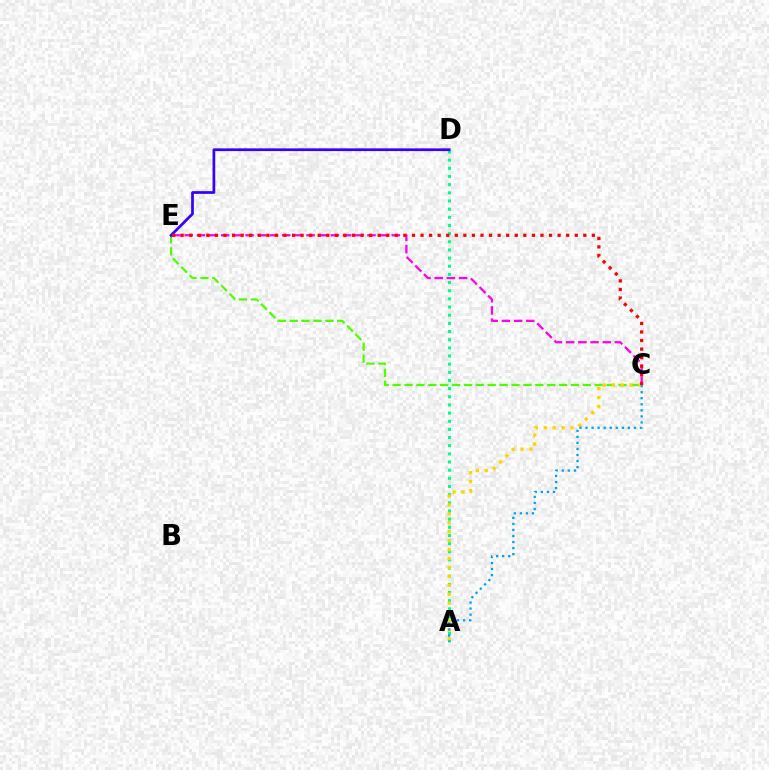{('A', 'D'): [{'color': '#00ff86', 'line_style': 'dotted', 'thickness': 2.22}], ('C', 'E'): [{'color': '#4fff00', 'line_style': 'dashed', 'thickness': 1.61}, {'color': '#ff00ed', 'line_style': 'dashed', 'thickness': 1.66}, {'color': '#ff0000', 'line_style': 'dotted', 'thickness': 2.33}], ('D', 'E'): [{'color': '#3700ff', 'line_style': 'solid', 'thickness': 1.97}], ('A', 'C'): [{'color': '#ffd500', 'line_style': 'dotted', 'thickness': 2.43}, {'color': '#009eff', 'line_style': 'dotted', 'thickness': 1.64}]}